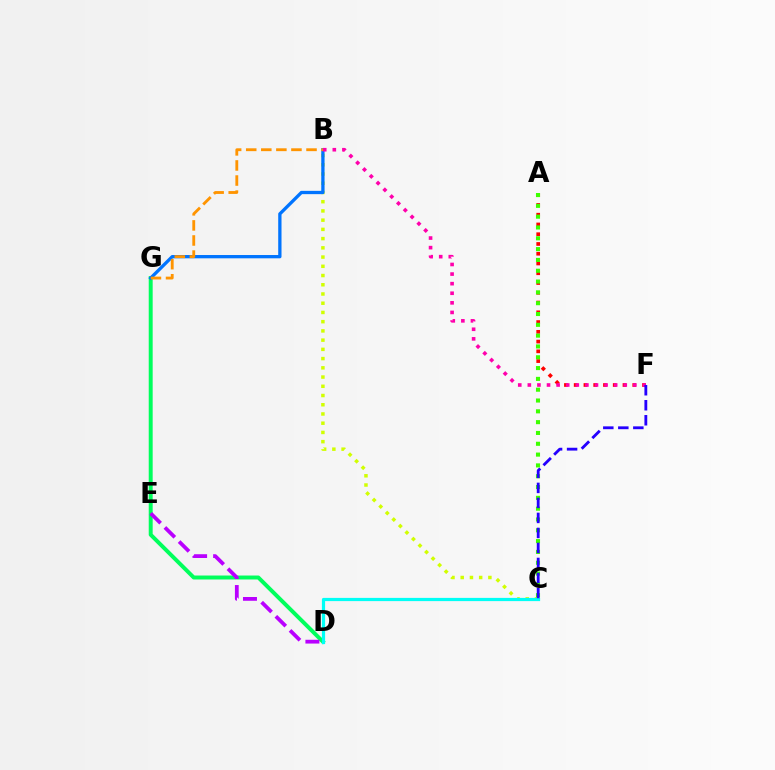{('D', 'G'): [{'color': '#00ff5c', 'line_style': 'solid', 'thickness': 2.85}], ('D', 'E'): [{'color': '#b900ff', 'line_style': 'dashed', 'thickness': 2.72}], ('B', 'C'): [{'color': '#d1ff00', 'line_style': 'dotted', 'thickness': 2.51}], ('A', 'F'): [{'color': '#ff0000', 'line_style': 'dotted', 'thickness': 2.65}], ('C', 'D'): [{'color': '#00fff6', 'line_style': 'solid', 'thickness': 2.31}], ('B', 'G'): [{'color': '#0074ff', 'line_style': 'solid', 'thickness': 2.37}, {'color': '#ff9400', 'line_style': 'dashed', 'thickness': 2.05}], ('A', 'C'): [{'color': '#3dff00', 'line_style': 'dotted', 'thickness': 2.94}], ('B', 'F'): [{'color': '#ff00ac', 'line_style': 'dotted', 'thickness': 2.61}], ('C', 'F'): [{'color': '#2500ff', 'line_style': 'dashed', 'thickness': 2.04}]}